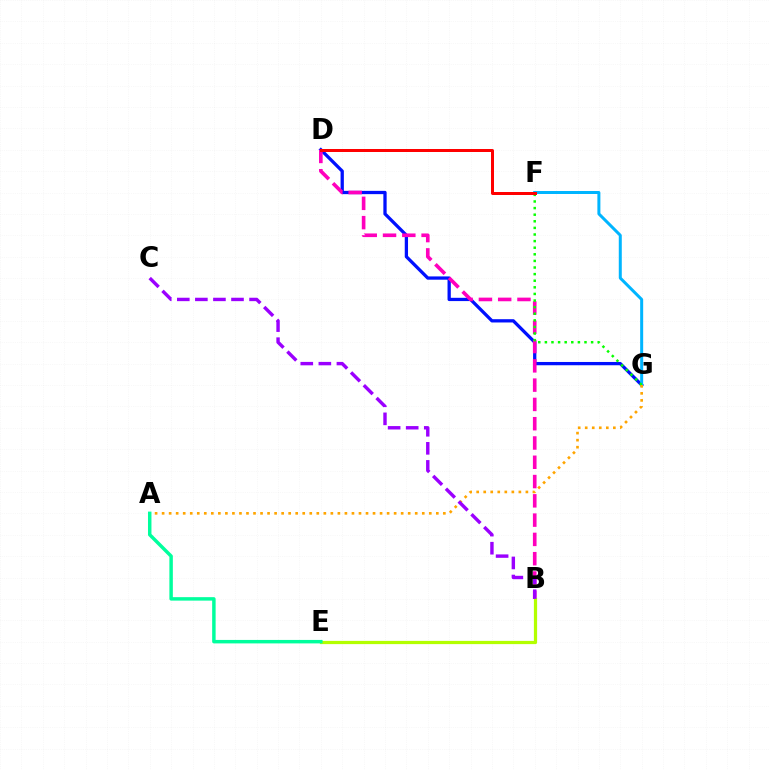{('D', 'G'): [{'color': '#0010ff', 'line_style': 'solid', 'thickness': 2.36}], ('F', 'G'): [{'color': '#00b5ff', 'line_style': 'solid', 'thickness': 2.16}, {'color': '#08ff00', 'line_style': 'dotted', 'thickness': 1.79}], ('B', 'D'): [{'color': '#ff00bd', 'line_style': 'dashed', 'thickness': 2.62}], ('B', 'E'): [{'color': '#b3ff00', 'line_style': 'solid', 'thickness': 2.32}], ('A', 'G'): [{'color': '#ffa500', 'line_style': 'dotted', 'thickness': 1.91}], ('A', 'E'): [{'color': '#00ff9d', 'line_style': 'solid', 'thickness': 2.49}], ('B', 'C'): [{'color': '#9b00ff', 'line_style': 'dashed', 'thickness': 2.45}], ('D', 'F'): [{'color': '#ff0000', 'line_style': 'solid', 'thickness': 2.15}]}